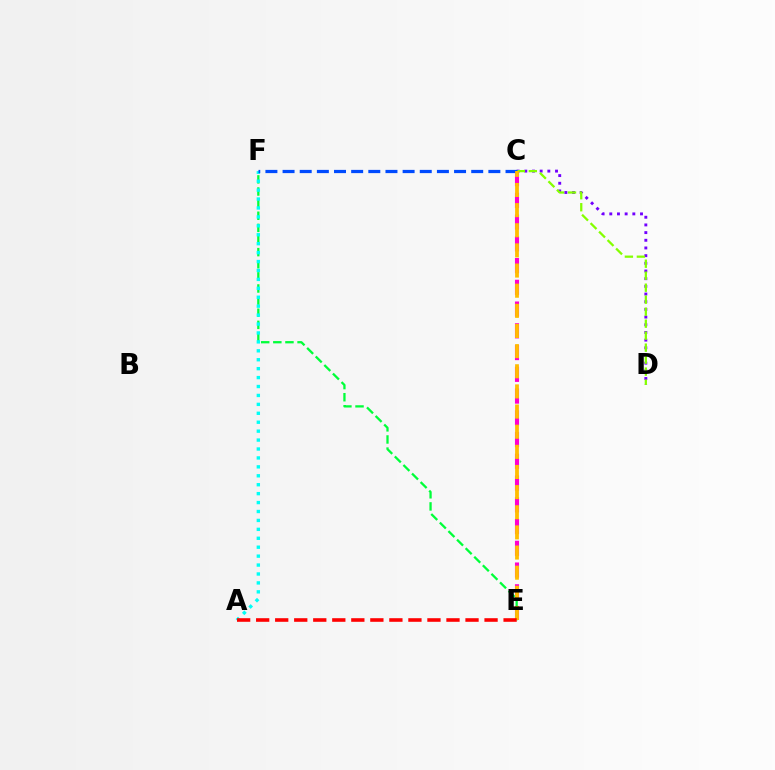{('C', 'D'): [{'color': '#7200ff', 'line_style': 'dotted', 'thickness': 2.09}, {'color': '#84ff00', 'line_style': 'dashed', 'thickness': 1.63}], ('C', 'E'): [{'color': '#ff00cf', 'line_style': 'dashed', 'thickness': 2.95}, {'color': '#ffbd00', 'line_style': 'dashed', 'thickness': 2.74}], ('E', 'F'): [{'color': '#00ff39', 'line_style': 'dashed', 'thickness': 1.65}], ('A', 'F'): [{'color': '#00fff6', 'line_style': 'dotted', 'thickness': 2.43}], ('C', 'F'): [{'color': '#004bff', 'line_style': 'dashed', 'thickness': 2.33}], ('A', 'E'): [{'color': '#ff0000', 'line_style': 'dashed', 'thickness': 2.59}]}